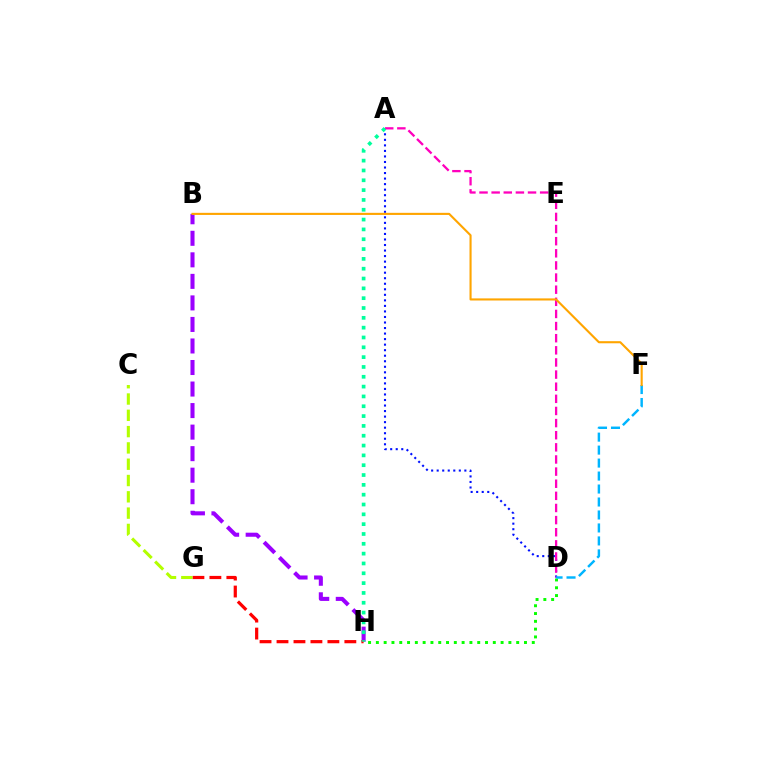{('B', 'H'): [{'color': '#9b00ff', 'line_style': 'dashed', 'thickness': 2.93}], ('A', 'D'): [{'color': '#0010ff', 'line_style': 'dotted', 'thickness': 1.5}, {'color': '#ff00bd', 'line_style': 'dashed', 'thickness': 1.65}], ('D', 'H'): [{'color': '#08ff00', 'line_style': 'dotted', 'thickness': 2.12}], ('D', 'F'): [{'color': '#00b5ff', 'line_style': 'dashed', 'thickness': 1.76}], ('G', 'H'): [{'color': '#ff0000', 'line_style': 'dashed', 'thickness': 2.3}], ('B', 'F'): [{'color': '#ffa500', 'line_style': 'solid', 'thickness': 1.52}], ('A', 'H'): [{'color': '#00ff9d', 'line_style': 'dotted', 'thickness': 2.67}], ('C', 'G'): [{'color': '#b3ff00', 'line_style': 'dashed', 'thickness': 2.21}]}